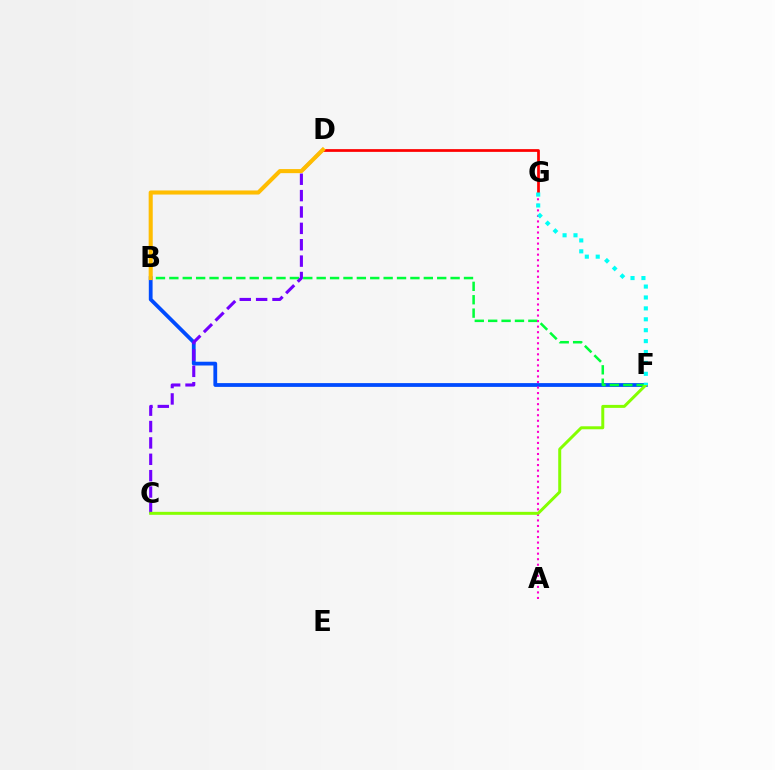{('B', 'F'): [{'color': '#004bff', 'line_style': 'solid', 'thickness': 2.72}, {'color': '#00ff39', 'line_style': 'dashed', 'thickness': 1.82}], ('C', 'D'): [{'color': '#7200ff', 'line_style': 'dashed', 'thickness': 2.22}], ('A', 'G'): [{'color': '#ff00cf', 'line_style': 'dotted', 'thickness': 1.5}], ('C', 'F'): [{'color': '#84ff00', 'line_style': 'solid', 'thickness': 2.15}], ('D', 'G'): [{'color': '#ff0000', 'line_style': 'solid', 'thickness': 1.97}], ('F', 'G'): [{'color': '#00fff6', 'line_style': 'dotted', 'thickness': 2.96}], ('B', 'D'): [{'color': '#ffbd00', 'line_style': 'solid', 'thickness': 2.94}]}